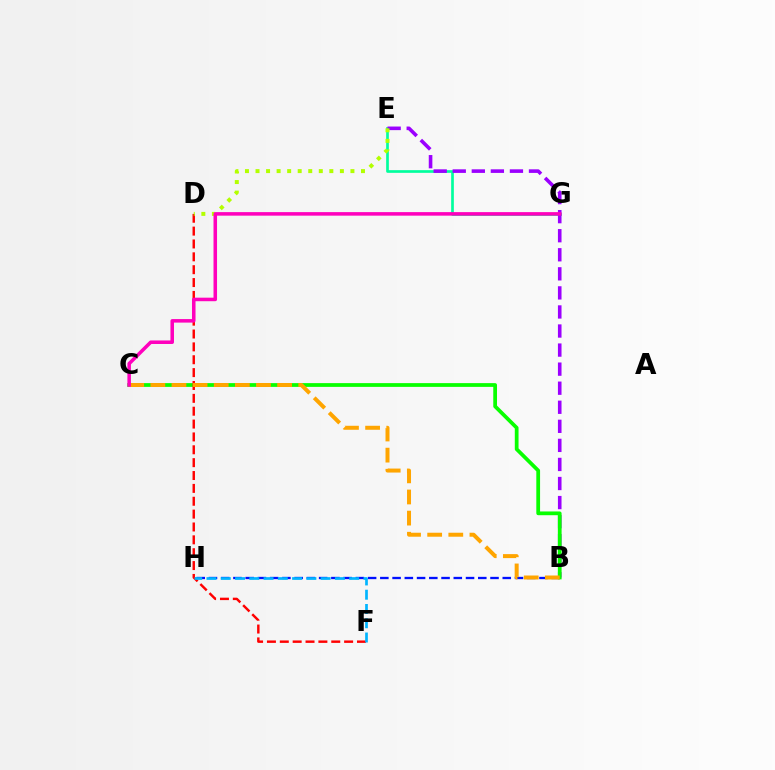{('E', 'G'): [{'color': '#00ff9d', 'line_style': 'solid', 'thickness': 1.93}], ('B', 'E'): [{'color': '#9b00ff', 'line_style': 'dashed', 'thickness': 2.59}], ('B', 'H'): [{'color': '#0010ff', 'line_style': 'dashed', 'thickness': 1.66}], ('B', 'C'): [{'color': '#08ff00', 'line_style': 'solid', 'thickness': 2.7}, {'color': '#ffa500', 'line_style': 'dashed', 'thickness': 2.87}], ('D', 'F'): [{'color': '#ff0000', 'line_style': 'dashed', 'thickness': 1.75}], ('F', 'H'): [{'color': '#00b5ff', 'line_style': 'dashed', 'thickness': 1.94}], ('D', 'E'): [{'color': '#b3ff00', 'line_style': 'dotted', 'thickness': 2.87}], ('C', 'G'): [{'color': '#ff00bd', 'line_style': 'solid', 'thickness': 2.54}]}